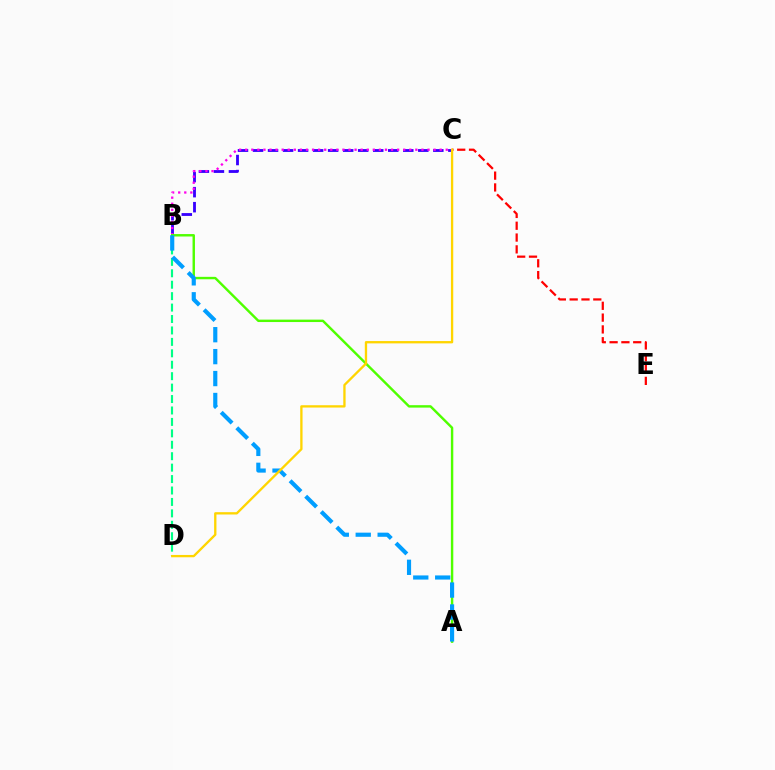{('C', 'E'): [{'color': '#ff0000', 'line_style': 'dashed', 'thickness': 1.6}], ('B', 'D'): [{'color': '#00ff86', 'line_style': 'dashed', 'thickness': 1.55}], ('B', 'C'): [{'color': '#3700ff', 'line_style': 'dashed', 'thickness': 2.04}, {'color': '#ff00ed', 'line_style': 'dotted', 'thickness': 1.65}], ('A', 'B'): [{'color': '#4fff00', 'line_style': 'solid', 'thickness': 1.74}, {'color': '#009eff', 'line_style': 'dashed', 'thickness': 2.98}], ('C', 'D'): [{'color': '#ffd500', 'line_style': 'solid', 'thickness': 1.67}]}